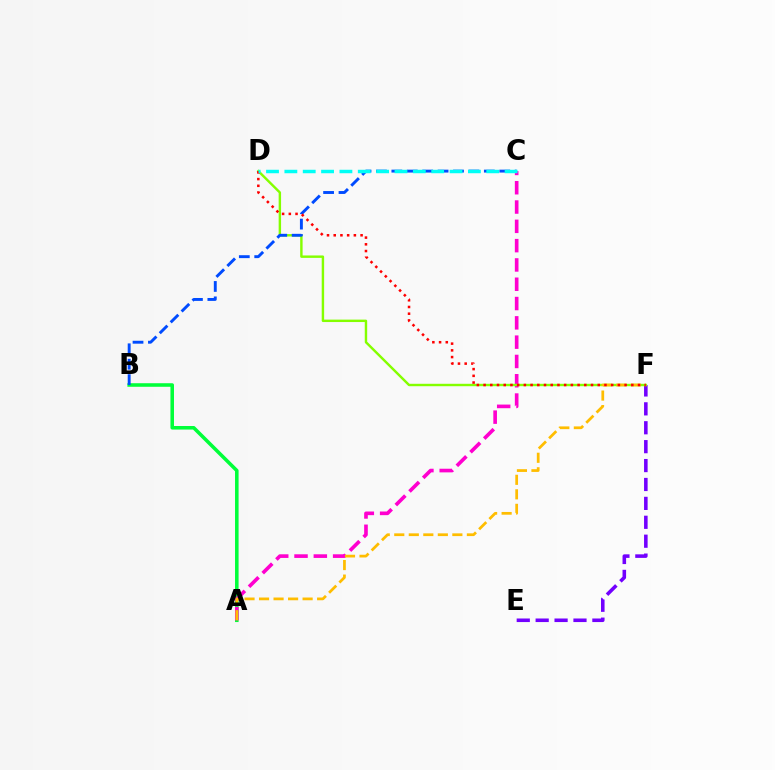{('A', 'B'): [{'color': '#00ff39', 'line_style': 'solid', 'thickness': 2.56}], ('E', 'F'): [{'color': '#7200ff', 'line_style': 'dashed', 'thickness': 2.57}], ('A', 'C'): [{'color': '#ff00cf', 'line_style': 'dashed', 'thickness': 2.62}], ('D', 'F'): [{'color': '#84ff00', 'line_style': 'solid', 'thickness': 1.74}, {'color': '#ff0000', 'line_style': 'dotted', 'thickness': 1.82}], ('A', 'F'): [{'color': '#ffbd00', 'line_style': 'dashed', 'thickness': 1.97}], ('B', 'C'): [{'color': '#004bff', 'line_style': 'dashed', 'thickness': 2.09}], ('C', 'D'): [{'color': '#00fff6', 'line_style': 'dashed', 'thickness': 2.49}]}